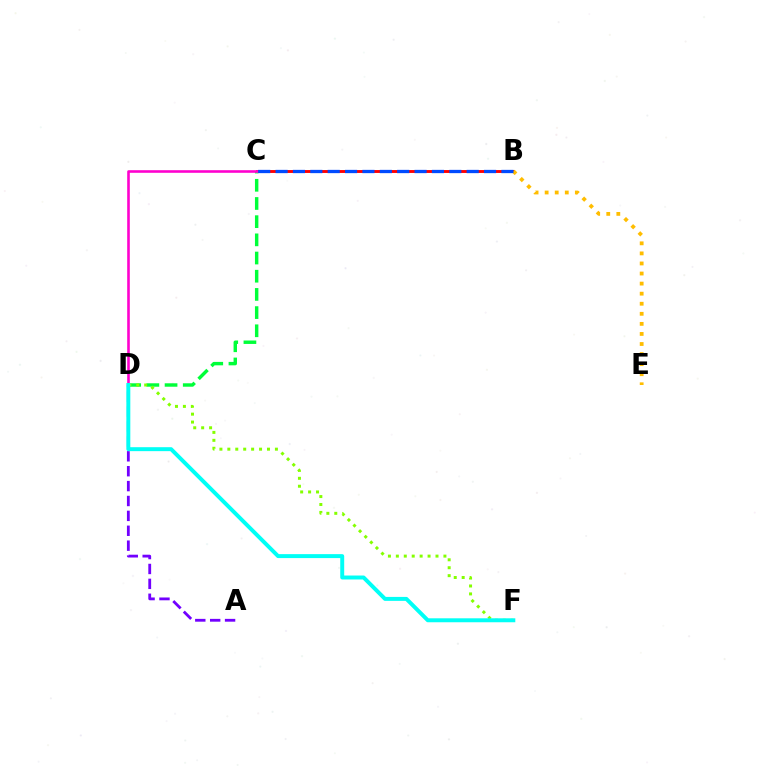{('B', 'C'): [{'color': '#ff0000', 'line_style': 'solid', 'thickness': 2.08}, {'color': '#004bff', 'line_style': 'dashed', 'thickness': 2.36}], ('C', 'D'): [{'color': '#00ff39', 'line_style': 'dashed', 'thickness': 2.47}, {'color': '#ff00cf', 'line_style': 'solid', 'thickness': 1.87}], ('B', 'E'): [{'color': '#ffbd00', 'line_style': 'dotted', 'thickness': 2.74}], ('D', 'F'): [{'color': '#84ff00', 'line_style': 'dotted', 'thickness': 2.15}, {'color': '#00fff6', 'line_style': 'solid', 'thickness': 2.85}], ('A', 'D'): [{'color': '#7200ff', 'line_style': 'dashed', 'thickness': 2.02}]}